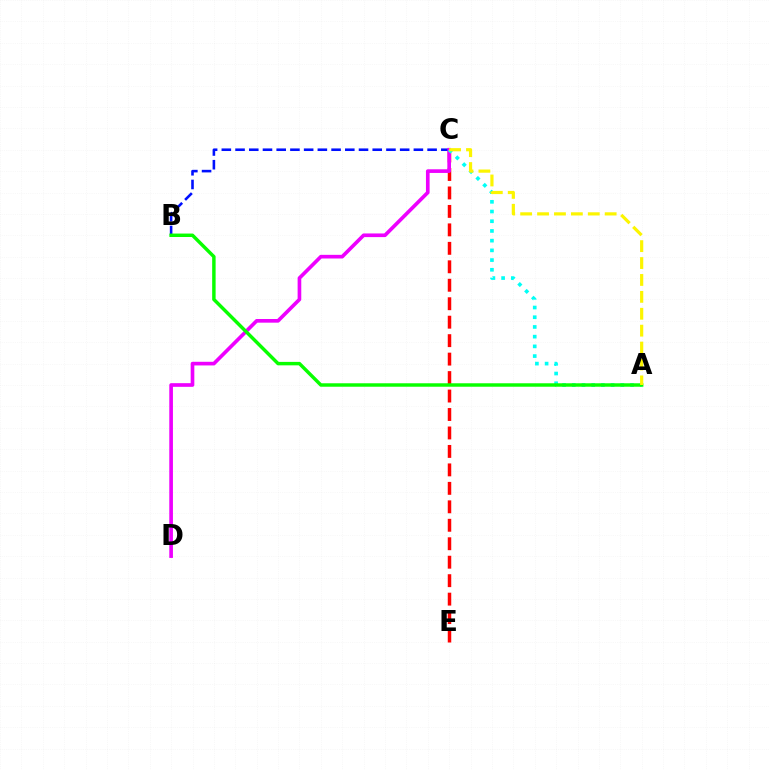{('B', 'C'): [{'color': '#0010ff', 'line_style': 'dashed', 'thickness': 1.86}], ('C', 'E'): [{'color': '#ff0000', 'line_style': 'dashed', 'thickness': 2.51}], ('C', 'D'): [{'color': '#ee00ff', 'line_style': 'solid', 'thickness': 2.63}], ('A', 'C'): [{'color': '#00fff6', 'line_style': 'dotted', 'thickness': 2.64}, {'color': '#fcf500', 'line_style': 'dashed', 'thickness': 2.3}], ('A', 'B'): [{'color': '#08ff00', 'line_style': 'solid', 'thickness': 2.48}]}